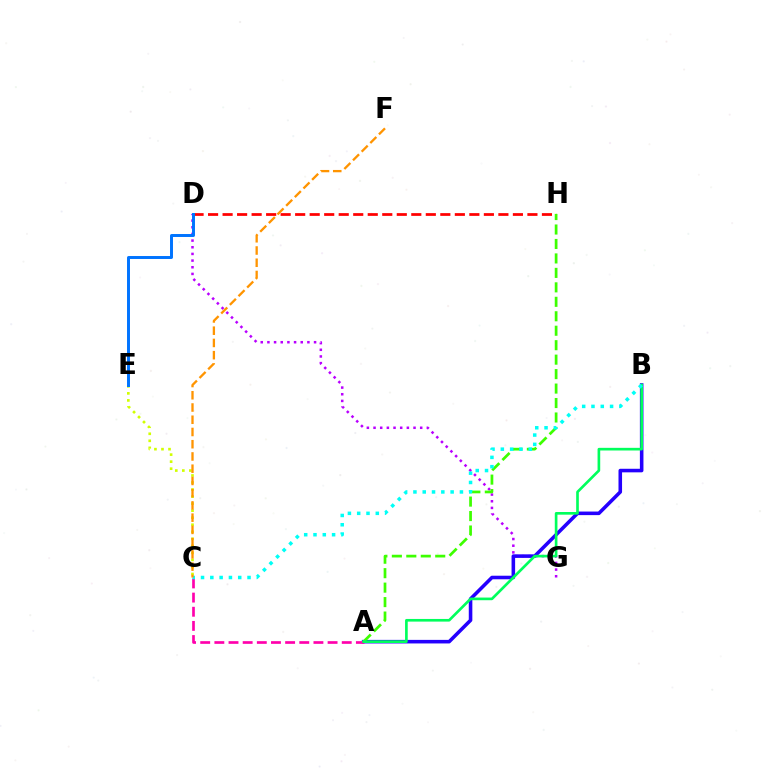{('C', 'E'): [{'color': '#d1ff00', 'line_style': 'dotted', 'thickness': 1.91}], ('D', 'H'): [{'color': '#ff0000', 'line_style': 'dashed', 'thickness': 1.97}], ('D', 'G'): [{'color': '#b900ff', 'line_style': 'dotted', 'thickness': 1.81}], ('A', 'B'): [{'color': '#2500ff', 'line_style': 'solid', 'thickness': 2.57}, {'color': '#00ff5c', 'line_style': 'solid', 'thickness': 1.91}], ('A', 'C'): [{'color': '#ff00ac', 'line_style': 'dashed', 'thickness': 1.92}], ('A', 'H'): [{'color': '#3dff00', 'line_style': 'dashed', 'thickness': 1.96}], ('D', 'E'): [{'color': '#0074ff', 'line_style': 'solid', 'thickness': 2.13}], ('B', 'C'): [{'color': '#00fff6', 'line_style': 'dotted', 'thickness': 2.53}], ('C', 'F'): [{'color': '#ff9400', 'line_style': 'dashed', 'thickness': 1.66}]}